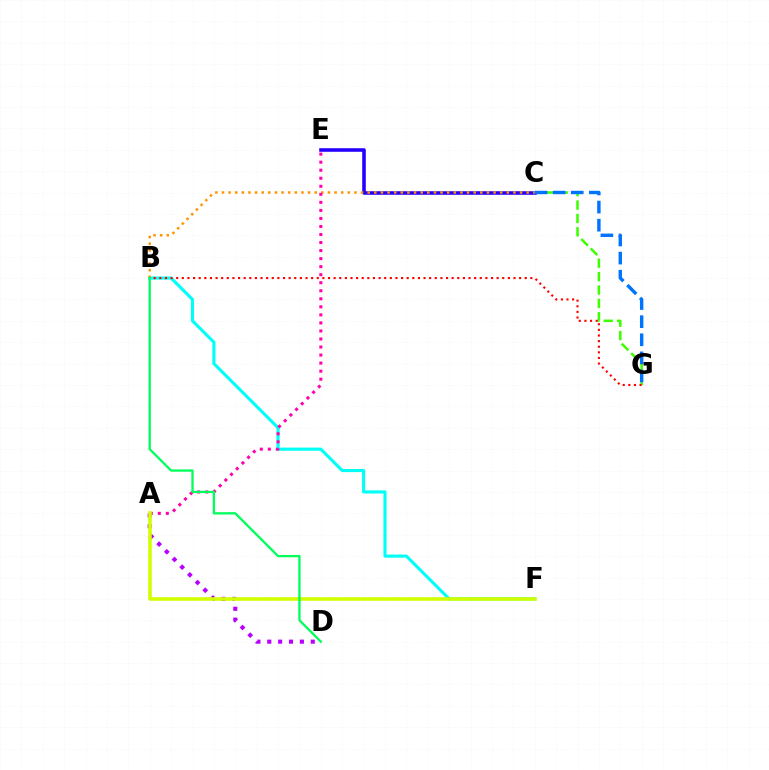{('C', 'G'): [{'color': '#3dff00', 'line_style': 'dashed', 'thickness': 1.82}, {'color': '#0074ff', 'line_style': 'dashed', 'thickness': 2.46}], ('A', 'D'): [{'color': '#b900ff', 'line_style': 'dotted', 'thickness': 2.95}], ('B', 'F'): [{'color': '#00fff6', 'line_style': 'solid', 'thickness': 2.24}], ('C', 'E'): [{'color': '#2500ff', 'line_style': 'solid', 'thickness': 2.57}], ('B', 'G'): [{'color': '#ff0000', 'line_style': 'dotted', 'thickness': 1.53}], ('B', 'C'): [{'color': '#ff9400', 'line_style': 'dotted', 'thickness': 1.8}], ('A', 'E'): [{'color': '#ff00ac', 'line_style': 'dotted', 'thickness': 2.18}], ('A', 'F'): [{'color': '#d1ff00', 'line_style': 'solid', 'thickness': 2.57}], ('B', 'D'): [{'color': '#00ff5c', 'line_style': 'solid', 'thickness': 1.66}]}